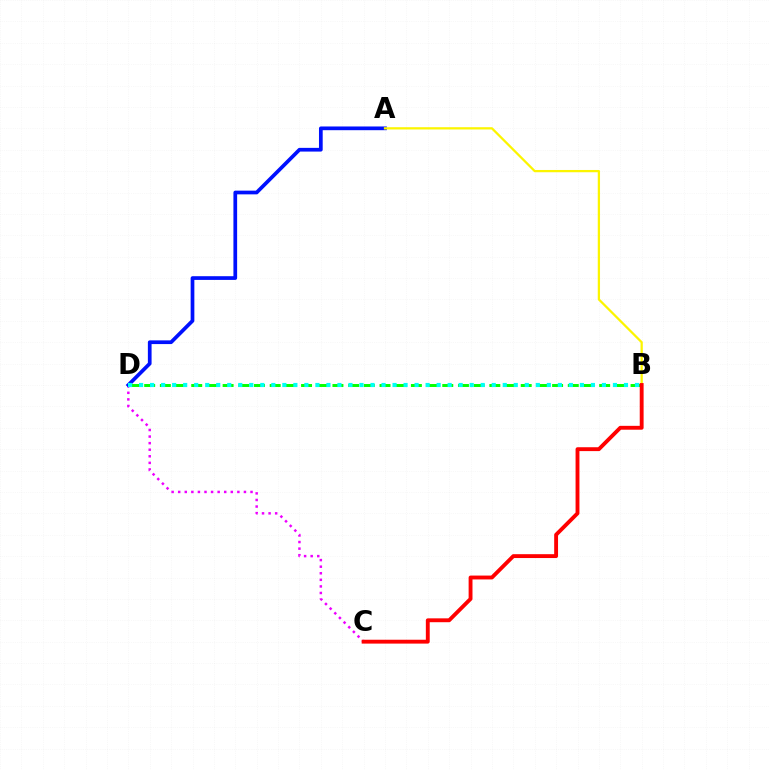{('C', 'D'): [{'color': '#ee00ff', 'line_style': 'dotted', 'thickness': 1.79}], ('B', 'D'): [{'color': '#08ff00', 'line_style': 'dashed', 'thickness': 2.13}, {'color': '#00fff6', 'line_style': 'dotted', 'thickness': 2.99}], ('A', 'D'): [{'color': '#0010ff', 'line_style': 'solid', 'thickness': 2.67}], ('A', 'B'): [{'color': '#fcf500', 'line_style': 'solid', 'thickness': 1.63}], ('B', 'C'): [{'color': '#ff0000', 'line_style': 'solid', 'thickness': 2.78}]}